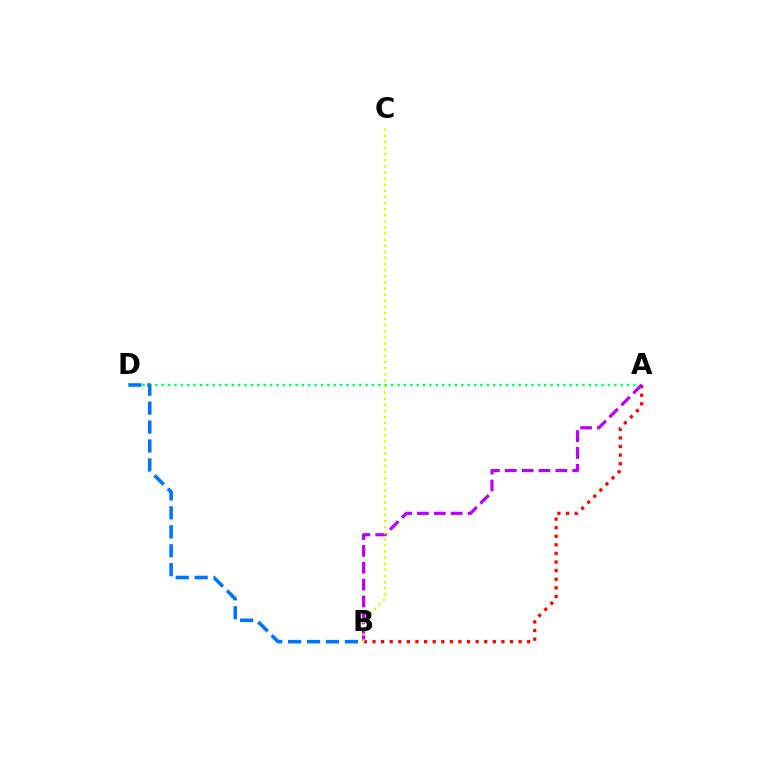{('A', 'D'): [{'color': '#00ff5c', 'line_style': 'dotted', 'thickness': 1.73}], ('A', 'B'): [{'color': '#ff0000', 'line_style': 'dotted', 'thickness': 2.33}, {'color': '#b900ff', 'line_style': 'dashed', 'thickness': 2.29}], ('B', 'D'): [{'color': '#0074ff', 'line_style': 'dashed', 'thickness': 2.57}], ('B', 'C'): [{'color': '#d1ff00', 'line_style': 'dotted', 'thickness': 1.66}]}